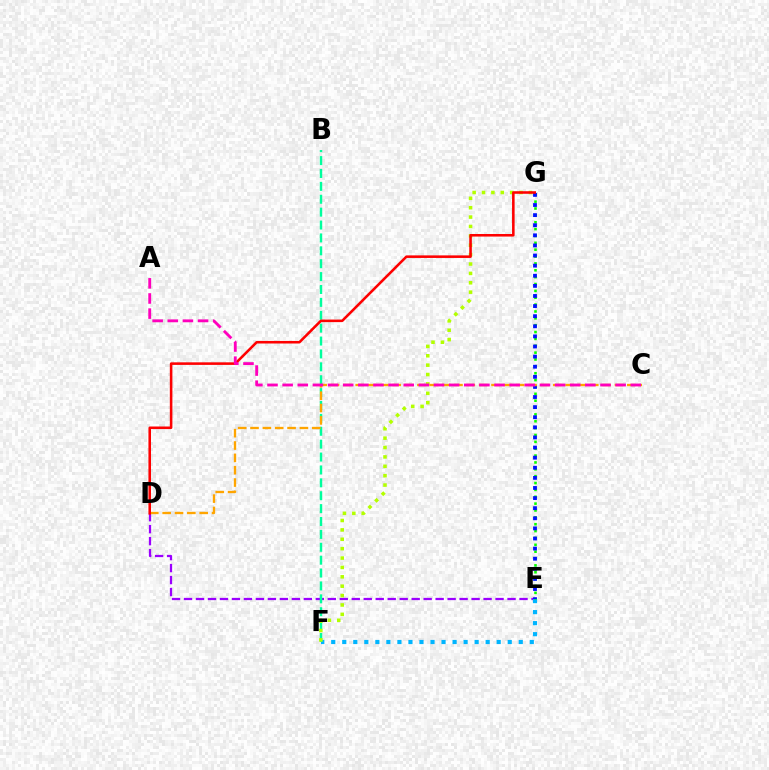{('D', 'E'): [{'color': '#9b00ff', 'line_style': 'dashed', 'thickness': 1.63}], ('E', 'F'): [{'color': '#00b5ff', 'line_style': 'dotted', 'thickness': 3.0}], ('E', 'G'): [{'color': '#08ff00', 'line_style': 'dotted', 'thickness': 1.86}, {'color': '#0010ff', 'line_style': 'dotted', 'thickness': 2.75}], ('B', 'F'): [{'color': '#00ff9d', 'line_style': 'dashed', 'thickness': 1.75}], ('F', 'G'): [{'color': '#b3ff00', 'line_style': 'dotted', 'thickness': 2.55}], ('C', 'D'): [{'color': '#ffa500', 'line_style': 'dashed', 'thickness': 1.68}], ('D', 'G'): [{'color': '#ff0000', 'line_style': 'solid', 'thickness': 1.85}], ('A', 'C'): [{'color': '#ff00bd', 'line_style': 'dashed', 'thickness': 2.06}]}